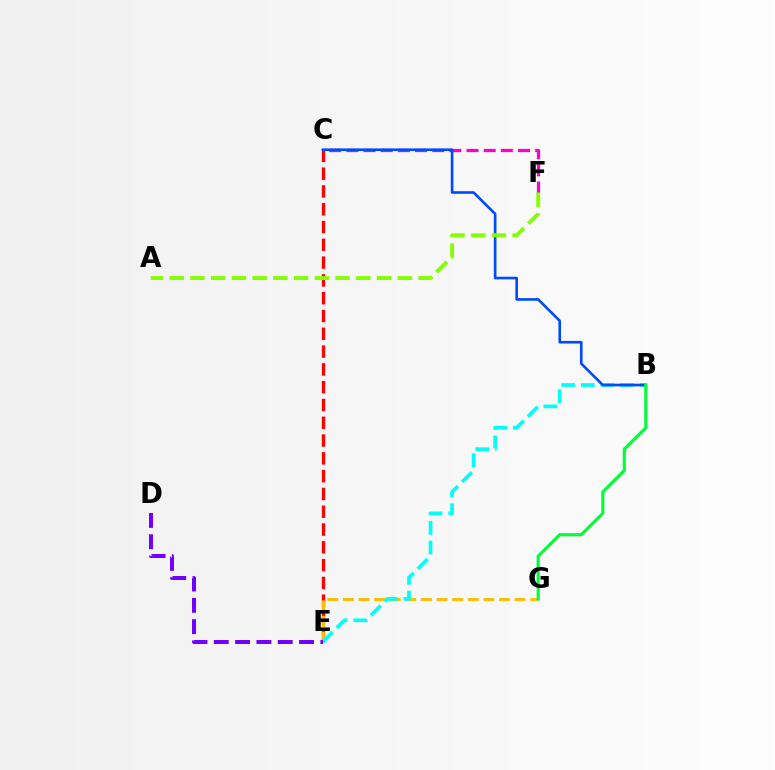{('C', 'E'): [{'color': '#ff0000', 'line_style': 'dashed', 'thickness': 2.42}], ('E', 'G'): [{'color': '#ffbd00', 'line_style': 'dashed', 'thickness': 2.12}], ('B', 'E'): [{'color': '#00fff6', 'line_style': 'dashed', 'thickness': 2.67}], ('C', 'F'): [{'color': '#ff00cf', 'line_style': 'dashed', 'thickness': 2.33}], ('B', 'C'): [{'color': '#004bff', 'line_style': 'solid', 'thickness': 1.9}], ('B', 'G'): [{'color': '#00ff39', 'line_style': 'solid', 'thickness': 2.27}], ('A', 'F'): [{'color': '#84ff00', 'line_style': 'dashed', 'thickness': 2.82}], ('D', 'E'): [{'color': '#7200ff', 'line_style': 'dashed', 'thickness': 2.9}]}